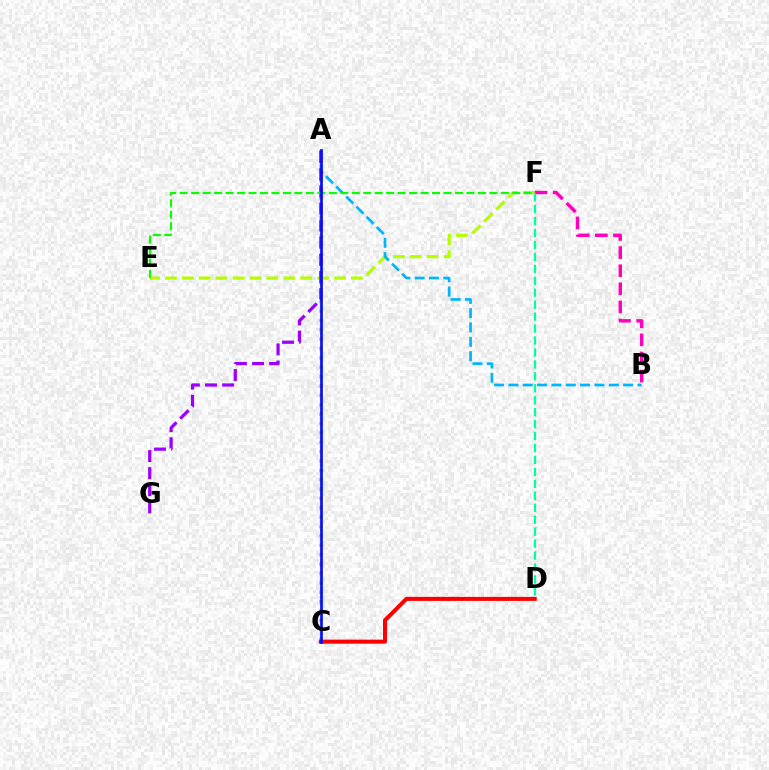{('A', 'C'): [{'color': '#ffa500', 'line_style': 'dotted', 'thickness': 2.55}, {'color': '#0010ff', 'line_style': 'solid', 'thickness': 1.93}], ('E', 'F'): [{'color': '#b3ff00', 'line_style': 'dashed', 'thickness': 2.3}, {'color': '#08ff00', 'line_style': 'dashed', 'thickness': 1.56}], ('C', 'D'): [{'color': '#ff0000', 'line_style': 'solid', 'thickness': 2.9}], ('A', 'B'): [{'color': '#00b5ff', 'line_style': 'dashed', 'thickness': 1.95}], ('A', 'G'): [{'color': '#9b00ff', 'line_style': 'dashed', 'thickness': 2.32}], ('B', 'F'): [{'color': '#ff00bd', 'line_style': 'dashed', 'thickness': 2.46}], ('D', 'F'): [{'color': '#00ff9d', 'line_style': 'dashed', 'thickness': 1.62}]}